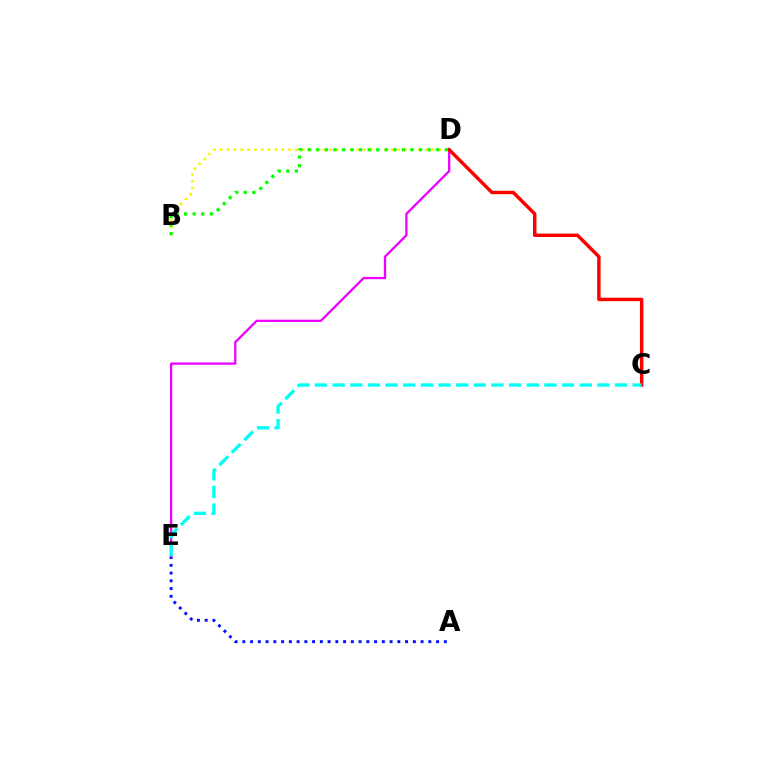{('A', 'E'): [{'color': '#0010ff', 'line_style': 'dotted', 'thickness': 2.11}], ('D', 'E'): [{'color': '#ee00ff', 'line_style': 'solid', 'thickness': 1.65}], ('B', 'D'): [{'color': '#fcf500', 'line_style': 'dotted', 'thickness': 1.86}, {'color': '#08ff00', 'line_style': 'dotted', 'thickness': 2.33}], ('C', 'D'): [{'color': '#ff0000', 'line_style': 'solid', 'thickness': 2.48}], ('C', 'E'): [{'color': '#00fff6', 'line_style': 'dashed', 'thickness': 2.4}]}